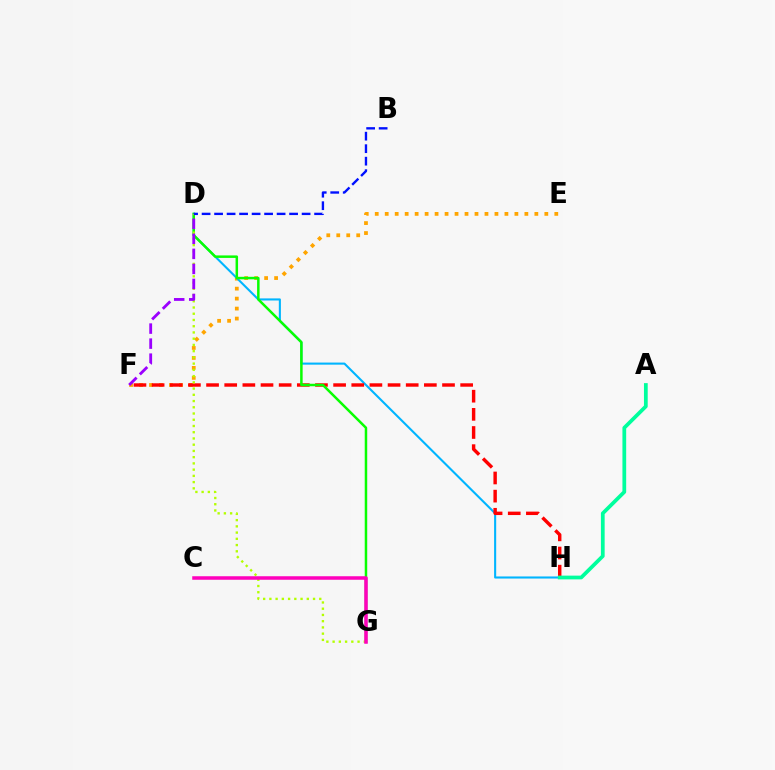{('E', 'F'): [{'color': '#ffa500', 'line_style': 'dotted', 'thickness': 2.71}], ('D', 'H'): [{'color': '#00b5ff', 'line_style': 'solid', 'thickness': 1.51}], ('F', 'H'): [{'color': '#ff0000', 'line_style': 'dashed', 'thickness': 2.47}], ('D', 'G'): [{'color': '#08ff00', 'line_style': 'solid', 'thickness': 1.8}, {'color': '#b3ff00', 'line_style': 'dotted', 'thickness': 1.69}], ('A', 'H'): [{'color': '#00ff9d', 'line_style': 'solid', 'thickness': 2.69}], ('C', 'G'): [{'color': '#ff00bd', 'line_style': 'solid', 'thickness': 2.53}], ('D', 'F'): [{'color': '#9b00ff', 'line_style': 'dashed', 'thickness': 2.04}], ('B', 'D'): [{'color': '#0010ff', 'line_style': 'dashed', 'thickness': 1.7}]}